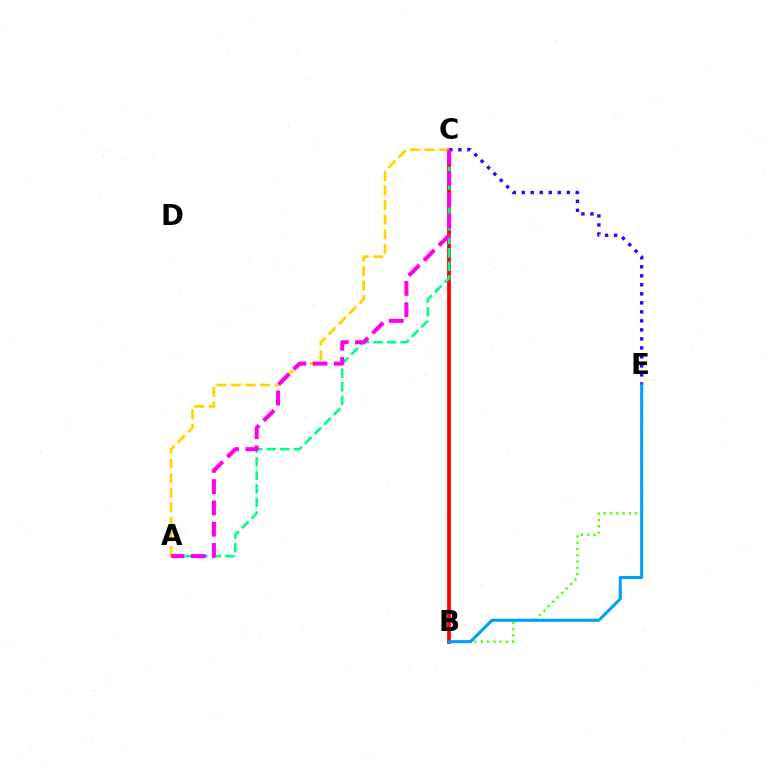{('B', 'E'): [{'color': '#4fff00', 'line_style': 'dotted', 'thickness': 1.71}, {'color': '#009eff', 'line_style': 'solid', 'thickness': 2.2}], ('B', 'C'): [{'color': '#ff0000', 'line_style': 'solid', 'thickness': 2.71}], ('C', 'E'): [{'color': '#3700ff', 'line_style': 'dotted', 'thickness': 2.45}], ('A', 'C'): [{'color': '#00ff86', 'line_style': 'dashed', 'thickness': 1.84}, {'color': '#ffd500', 'line_style': 'dashed', 'thickness': 1.98}, {'color': '#ff00ed', 'line_style': 'dashed', 'thickness': 2.89}]}